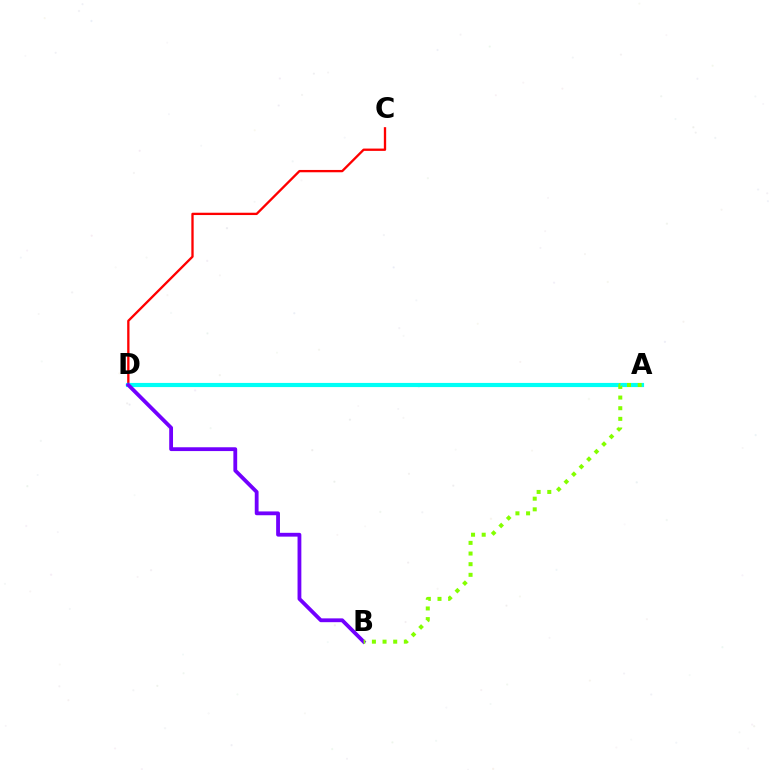{('C', 'D'): [{'color': '#ff0000', 'line_style': 'solid', 'thickness': 1.67}], ('A', 'D'): [{'color': '#00fff6', 'line_style': 'solid', 'thickness': 2.99}], ('B', 'D'): [{'color': '#7200ff', 'line_style': 'solid', 'thickness': 2.74}], ('A', 'B'): [{'color': '#84ff00', 'line_style': 'dotted', 'thickness': 2.89}]}